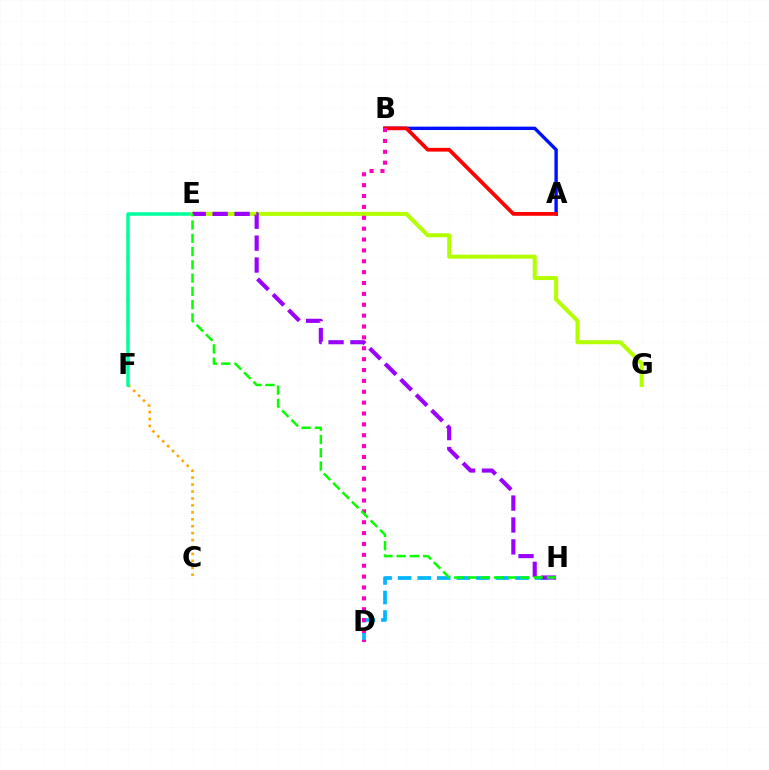{('D', 'H'): [{'color': '#00b5ff', 'line_style': 'dashed', 'thickness': 2.66}], ('A', 'B'): [{'color': '#0010ff', 'line_style': 'solid', 'thickness': 2.44}, {'color': '#ff0000', 'line_style': 'solid', 'thickness': 2.71}], ('C', 'F'): [{'color': '#ffa500', 'line_style': 'dotted', 'thickness': 1.88}], ('E', 'F'): [{'color': '#00ff9d', 'line_style': 'solid', 'thickness': 2.53}], ('E', 'G'): [{'color': '#b3ff00', 'line_style': 'solid', 'thickness': 2.91}], ('E', 'H'): [{'color': '#9b00ff', 'line_style': 'dashed', 'thickness': 2.98}, {'color': '#08ff00', 'line_style': 'dashed', 'thickness': 1.8}], ('B', 'D'): [{'color': '#ff00bd', 'line_style': 'dotted', 'thickness': 2.95}]}